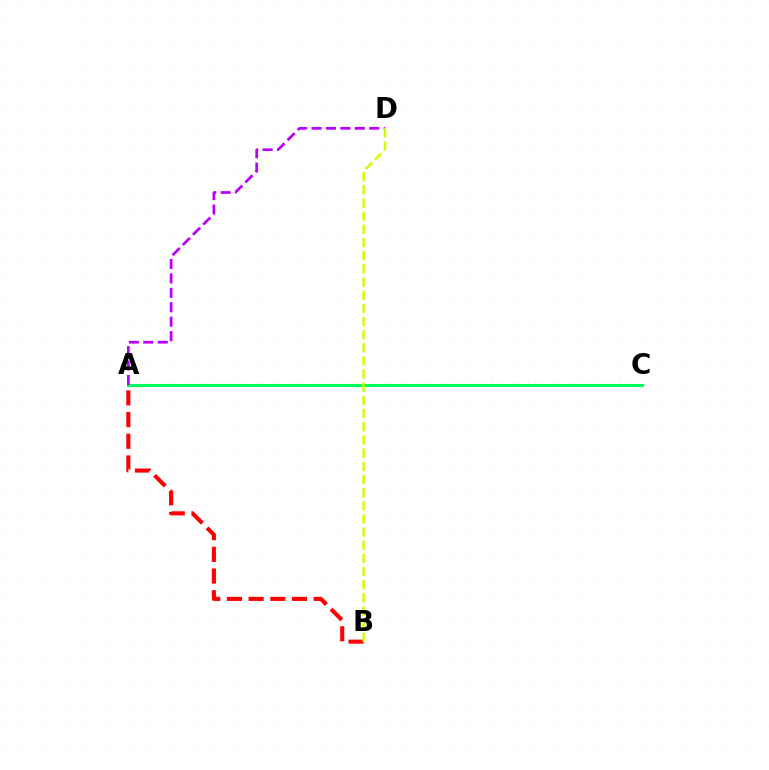{('A', 'B'): [{'color': '#ff0000', 'line_style': 'dashed', 'thickness': 2.95}], ('A', 'C'): [{'color': '#0074ff', 'line_style': 'dotted', 'thickness': 1.51}, {'color': '#00ff5c', 'line_style': 'solid', 'thickness': 2.2}], ('A', 'D'): [{'color': '#b900ff', 'line_style': 'dashed', 'thickness': 1.96}], ('B', 'D'): [{'color': '#d1ff00', 'line_style': 'dashed', 'thickness': 1.79}]}